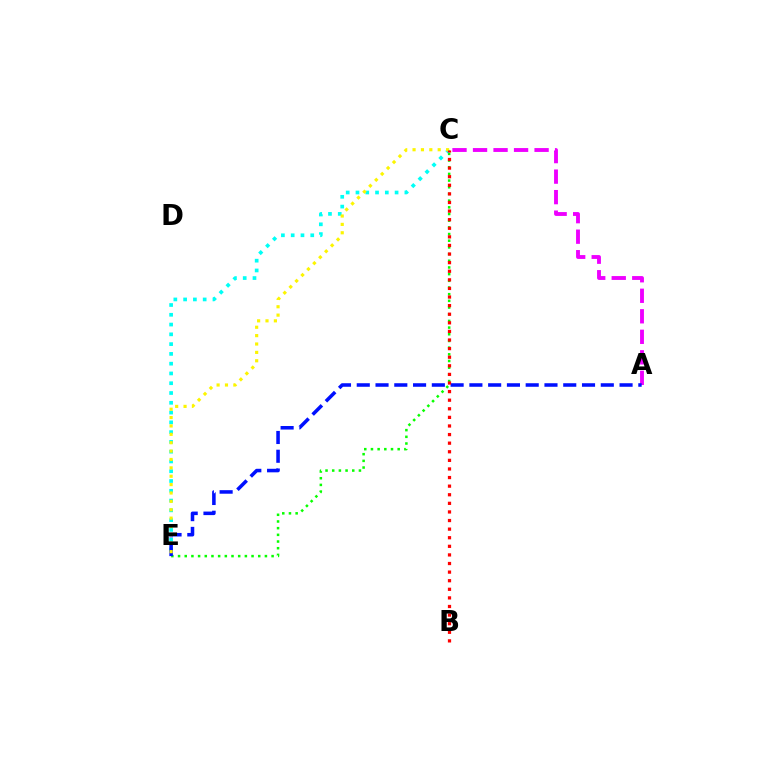{('A', 'C'): [{'color': '#ee00ff', 'line_style': 'dashed', 'thickness': 2.79}], ('C', 'E'): [{'color': '#08ff00', 'line_style': 'dotted', 'thickness': 1.82}, {'color': '#00fff6', 'line_style': 'dotted', 'thickness': 2.66}, {'color': '#fcf500', 'line_style': 'dotted', 'thickness': 2.28}], ('A', 'E'): [{'color': '#0010ff', 'line_style': 'dashed', 'thickness': 2.55}], ('B', 'C'): [{'color': '#ff0000', 'line_style': 'dotted', 'thickness': 2.34}]}